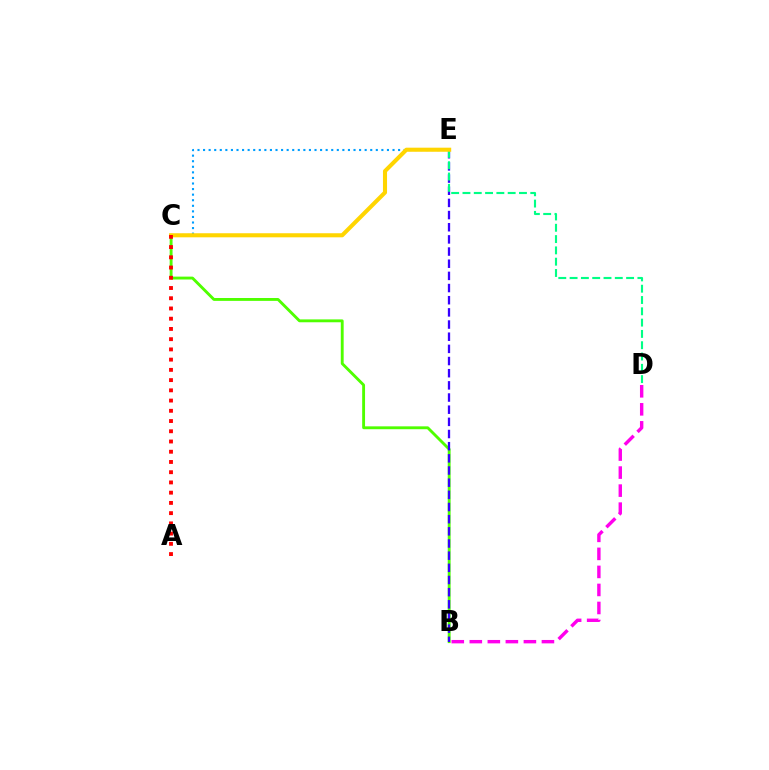{('B', 'D'): [{'color': '#ff00ed', 'line_style': 'dashed', 'thickness': 2.45}], ('B', 'C'): [{'color': '#4fff00', 'line_style': 'solid', 'thickness': 2.07}], ('C', 'E'): [{'color': '#009eff', 'line_style': 'dotted', 'thickness': 1.51}, {'color': '#ffd500', 'line_style': 'solid', 'thickness': 2.93}], ('B', 'E'): [{'color': '#3700ff', 'line_style': 'dashed', 'thickness': 1.65}], ('D', 'E'): [{'color': '#00ff86', 'line_style': 'dashed', 'thickness': 1.54}], ('A', 'C'): [{'color': '#ff0000', 'line_style': 'dotted', 'thickness': 2.78}]}